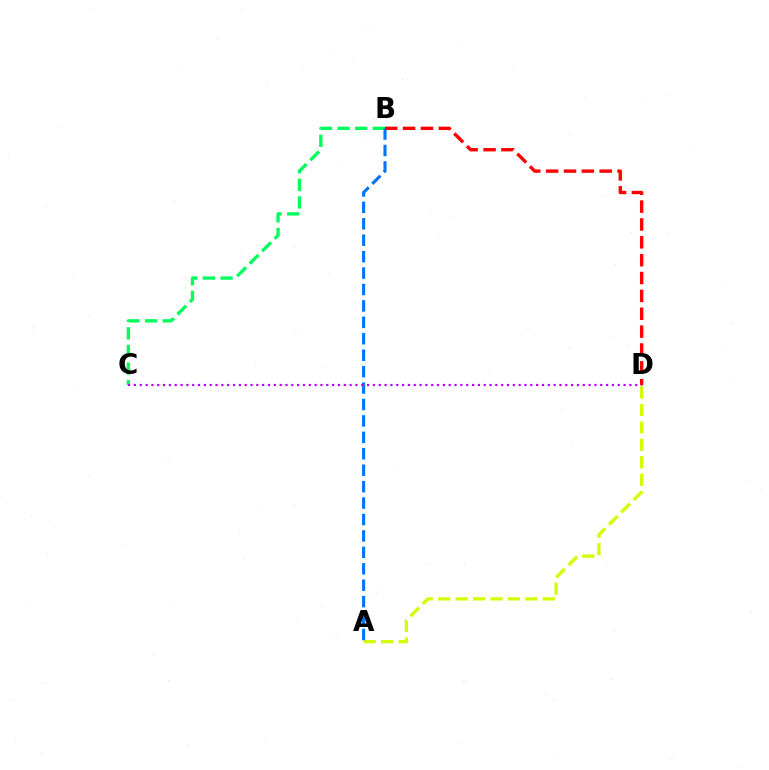{('B', 'C'): [{'color': '#00ff5c', 'line_style': 'dashed', 'thickness': 2.39}], ('A', 'D'): [{'color': '#d1ff00', 'line_style': 'dashed', 'thickness': 2.37}], ('A', 'B'): [{'color': '#0074ff', 'line_style': 'dashed', 'thickness': 2.23}], ('C', 'D'): [{'color': '#b900ff', 'line_style': 'dotted', 'thickness': 1.58}], ('B', 'D'): [{'color': '#ff0000', 'line_style': 'dashed', 'thickness': 2.43}]}